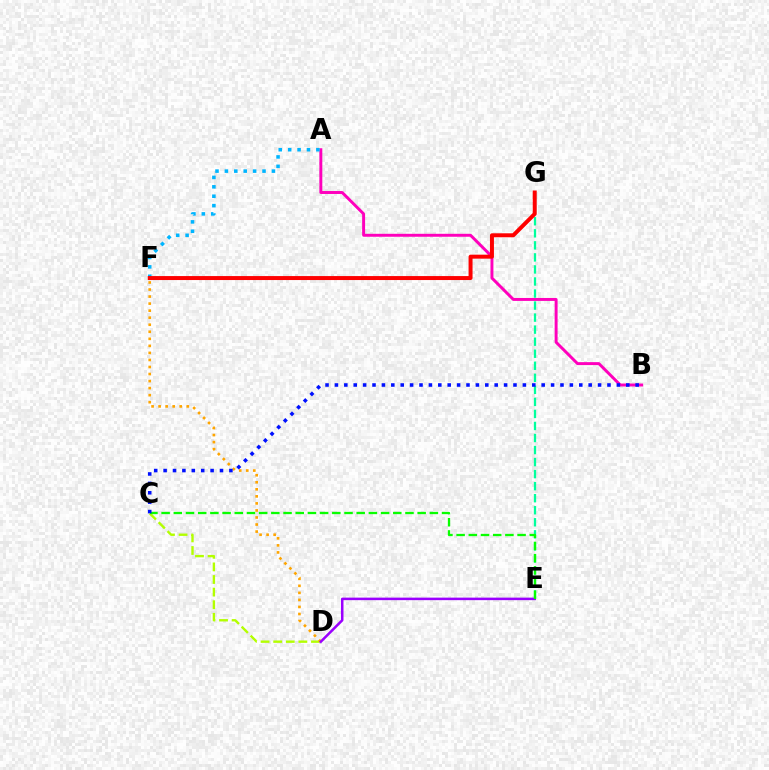{('E', 'G'): [{'color': '#00ff9d', 'line_style': 'dashed', 'thickness': 1.64}], ('C', 'D'): [{'color': '#b3ff00', 'line_style': 'dashed', 'thickness': 1.71}], ('D', 'F'): [{'color': '#ffa500', 'line_style': 'dotted', 'thickness': 1.91}], ('A', 'B'): [{'color': '#ff00bd', 'line_style': 'solid', 'thickness': 2.12}], ('D', 'E'): [{'color': '#9b00ff', 'line_style': 'solid', 'thickness': 1.82}], ('A', 'F'): [{'color': '#00b5ff', 'line_style': 'dotted', 'thickness': 2.56}], ('F', 'G'): [{'color': '#ff0000', 'line_style': 'solid', 'thickness': 2.86}], ('C', 'E'): [{'color': '#08ff00', 'line_style': 'dashed', 'thickness': 1.66}], ('B', 'C'): [{'color': '#0010ff', 'line_style': 'dotted', 'thickness': 2.55}]}